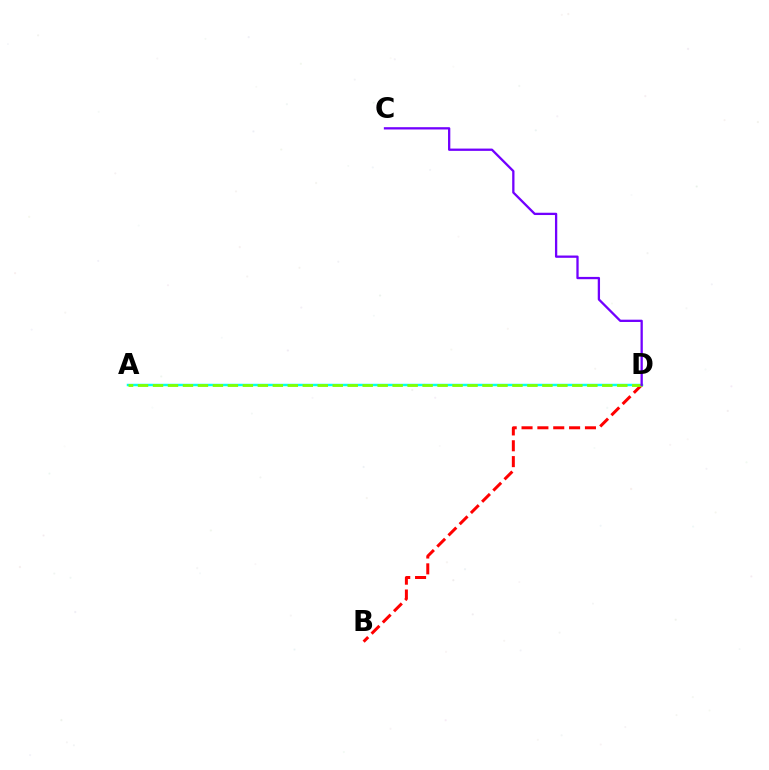{('B', 'D'): [{'color': '#ff0000', 'line_style': 'dashed', 'thickness': 2.15}], ('A', 'D'): [{'color': '#00fff6', 'line_style': 'solid', 'thickness': 1.77}, {'color': '#84ff00', 'line_style': 'dashed', 'thickness': 2.03}], ('C', 'D'): [{'color': '#7200ff', 'line_style': 'solid', 'thickness': 1.65}]}